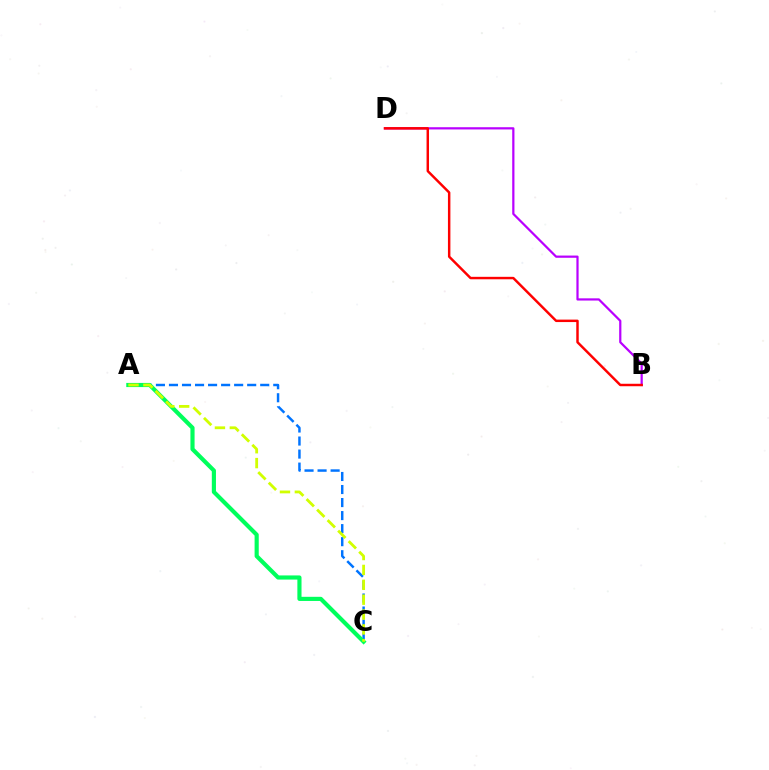{('B', 'D'): [{'color': '#b900ff', 'line_style': 'solid', 'thickness': 1.6}, {'color': '#ff0000', 'line_style': 'solid', 'thickness': 1.77}], ('A', 'C'): [{'color': '#0074ff', 'line_style': 'dashed', 'thickness': 1.77}, {'color': '#00ff5c', 'line_style': 'solid', 'thickness': 2.98}, {'color': '#d1ff00', 'line_style': 'dashed', 'thickness': 2.02}]}